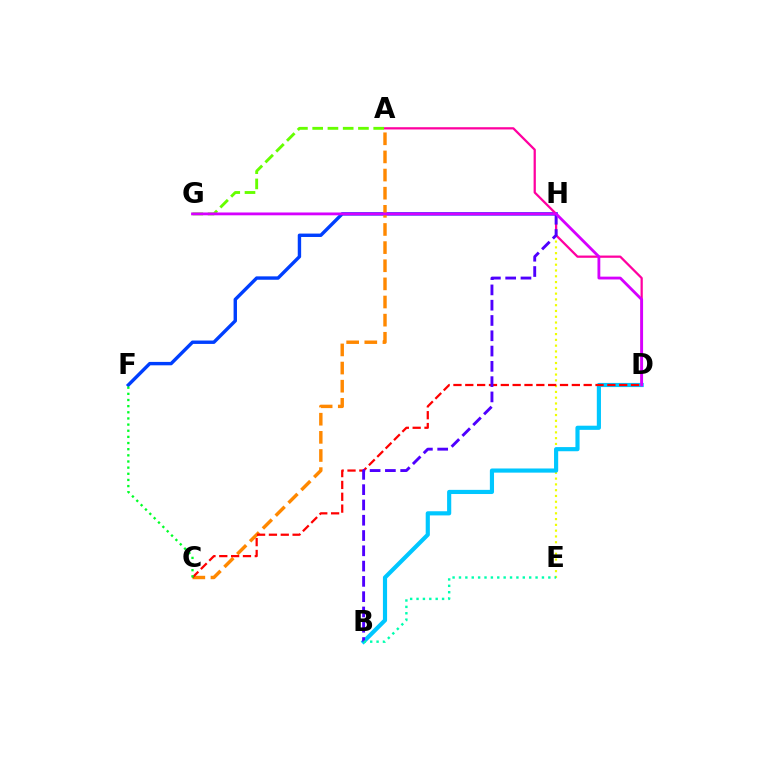{('F', 'H'): [{'color': '#003fff', 'line_style': 'solid', 'thickness': 2.45}], ('A', 'C'): [{'color': '#ff8800', 'line_style': 'dashed', 'thickness': 2.46}], ('E', 'H'): [{'color': '#eeff00', 'line_style': 'dotted', 'thickness': 1.57}], ('A', 'D'): [{'color': '#ff00a0', 'line_style': 'solid', 'thickness': 1.62}], ('B', 'D'): [{'color': '#00c7ff', 'line_style': 'solid', 'thickness': 2.99}], ('C', 'D'): [{'color': '#ff0000', 'line_style': 'dashed', 'thickness': 1.61}], ('B', 'H'): [{'color': '#4f00ff', 'line_style': 'dashed', 'thickness': 2.08}], ('C', 'F'): [{'color': '#00ff27', 'line_style': 'dotted', 'thickness': 1.67}], ('A', 'G'): [{'color': '#66ff00', 'line_style': 'dashed', 'thickness': 2.07}], ('D', 'G'): [{'color': '#d600ff', 'line_style': 'solid', 'thickness': 2.03}], ('B', 'E'): [{'color': '#00ffaf', 'line_style': 'dotted', 'thickness': 1.73}]}